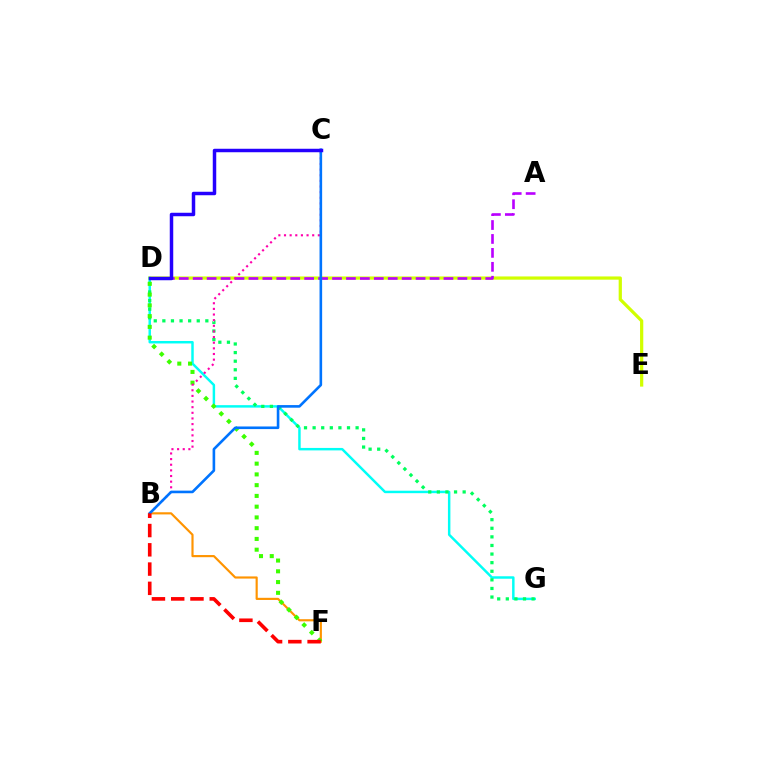{('D', 'E'): [{'color': '#d1ff00', 'line_style': 'solid', 'thickness': 2.33}], ('A', 'D'): [{'color': '#b900ff', 'line_style': 'dashed', 'thickness': 1.89}], ('D', 'G'): [{'color': '#00fff6', 'line_style': 'solid', 'thickness': 1.78}, {'color': '#00ff5c', 'line_style': 'dotted', 'thickness': 2.34}], ('B', 'F'): [{'color': '#ff9400', 'line_style': 'solid', 'thickness': 1.56}, {'color': '#ff0000', 'line_style': 'dashed', 'thickness': 2.62}], ('D', 'F'): [{'color': '#3dff00', 'line_style': 'dotted', 'thickness': 2.92}], ('B', 'C'): [{'color': '#ff00ac', 'line_style': 'dotted', 'thickness': 1.53}, {'color': '#0074ff', 'line_style': 'solid', 'thickness': 1.88}], ('C', 'D'): [{'color': '#2500ff', 'line_style': 'solid', 'thickness': 2.5}]}